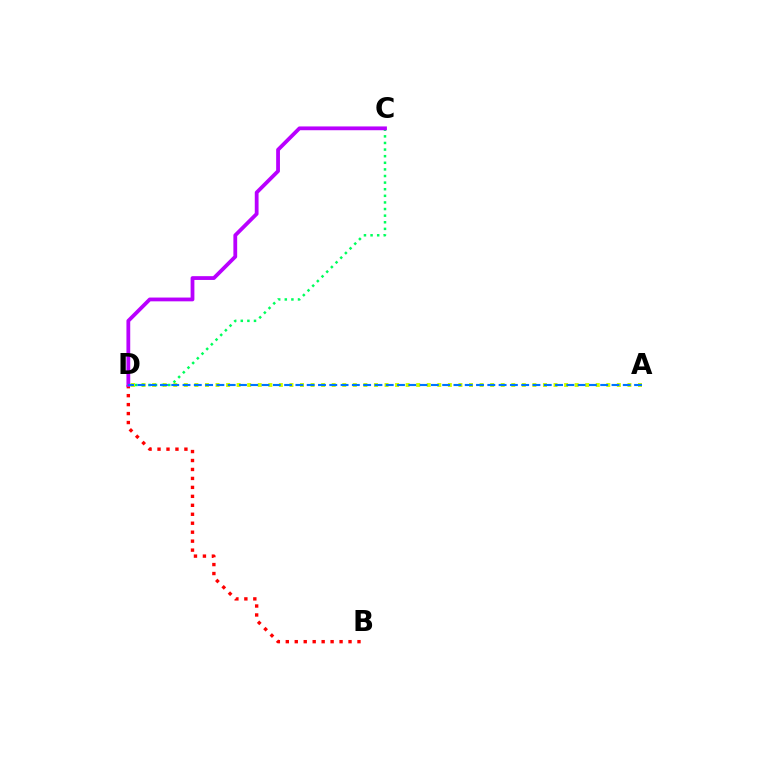{('A', 'D'): [{'color': '#d1ff00', 'line_style': 'dotted', 'thickness': 2.87}, {'color': '#0074ff', 'line_style': 'dashed', 'thickness': 1.53}], ('C', 'D'): [{'color': '#00ff5c', 'line_style': 'dotted', 'thickness': 1.8}, {'color': '#b900ff', 'line_style': 'solid', 'thickness': 2.73}], ('B', 'D'): [{'color': '#ff0000', 'line_style': 'dotted', 'thickness': 2.43}]}